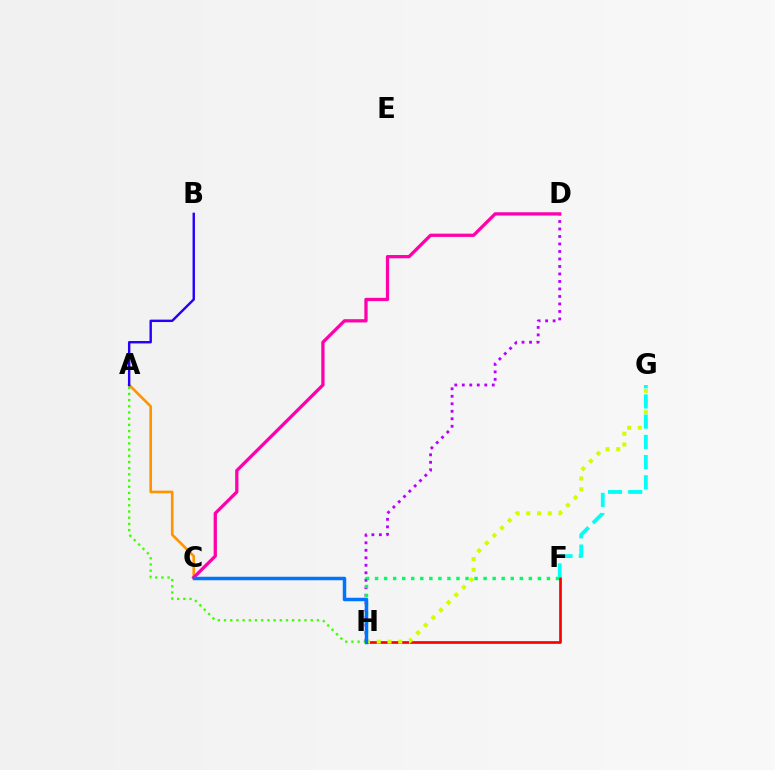{('A', 'C'): [{'color': '#ff9400', 'line_style': 'solid', 'thickness': 1.9}], ('D', 'H'): [{'color': '#b900ff', 'line_style': 'dotted', 'thickness': 2.04}], ('F', 'H'): [{'color': '#00ff5c', 'line_style': 'dotted', 'thickness': 2.46}, {'color': '#ff0000', 'line_style': 'solid', 'thickness': 1.95}], ('C', 'D'): [{'color': '#ff00ac', 'line_style': 'solid', 'thickness': 2.35}], ('G', 'H'): [{'color': '#d1ff00', 'line_style': 'dotted', 'thickness': 2.92}], ('A', 'H'): [{'color': '#3dff00', 'line_style': 'dotted', 'thickness': 1.68}], ('F', 'G'): [{'color': '#00fff6', 'line_style': 'dashed', 'thickness': 2.75}], ('A', 'B'): [{'color': '#2500ff', 'line_style': 'solid', 'thickness': 1.74}], ('C', 'H'): [{'color': '#0074ff', 'line_style': 'solid', 'thickness': 2.51}]}